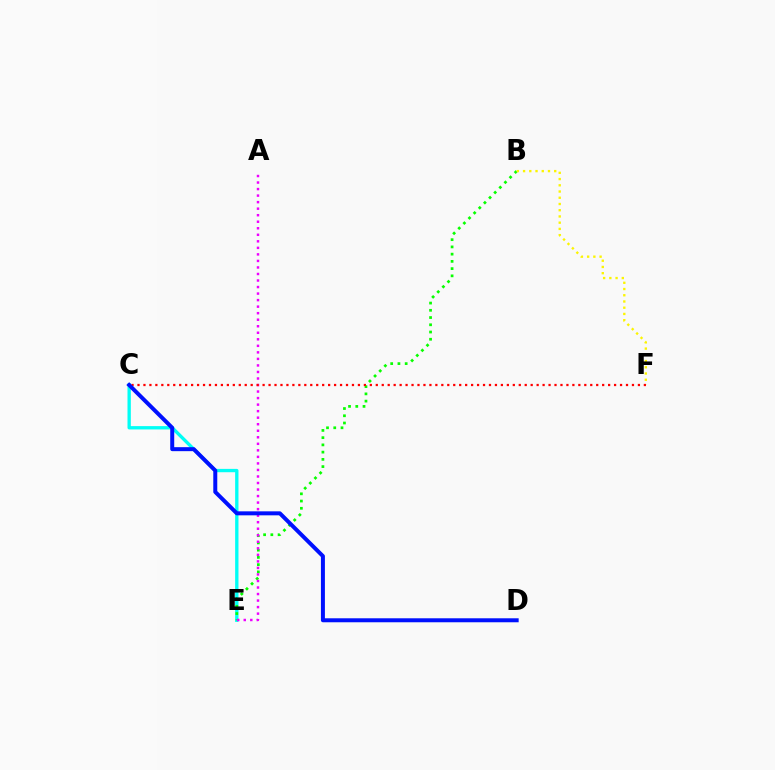{('C', 'E'): [{'color': '#00fff6', 'line_style': 'solid', 'thickness': 2.4}], ('B', 'E'): [{'color': '#08ff00', 'line_style': 'dotted', 'thickness': 1.97}], ('B', 'F'): [{'color': '#fcf500', 'line_style': 'dotted', 'thickness': 1.69}], ('A', 'E'): [{'color': '#ee00ff', 'line_style': 'dotted', 'thickness': 1.77}], ('C', 'F'): [{'color': '#ff0000', 'line_style': 'dotted', 'thickness': 1.62}], ('C', 'D'): [{'color': '#0010ff', 'line_style': 'solid', 'thickness': 2.87}]}